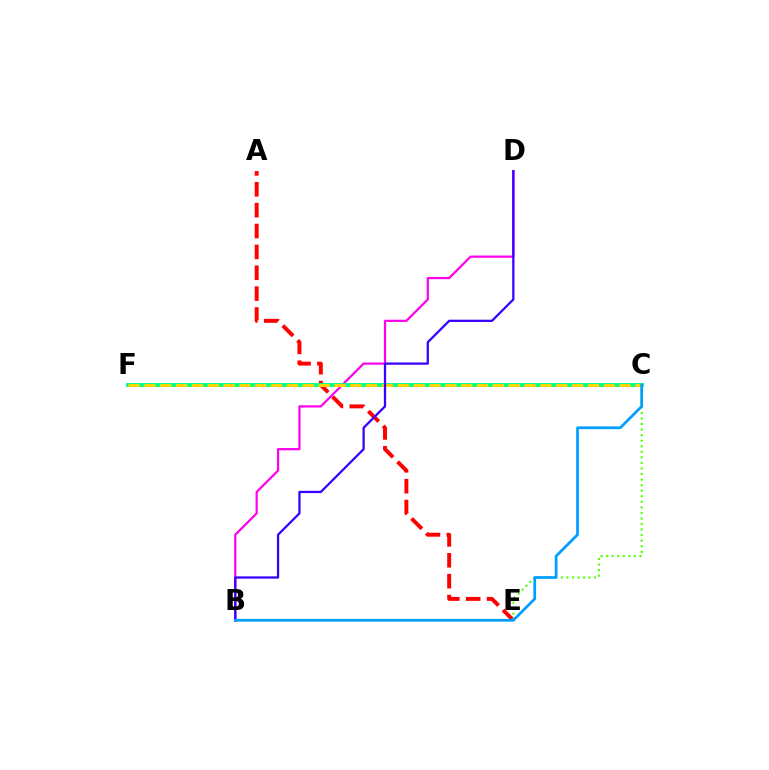{('B', 'D'): [{'color': '#ff00ed', 'line_style': 'solid', 'thickness': 1.6}, {'color': '#3700ff', 'line_style': 'solid', 'thickness': 1.63}], ('A', 'E'): [{'color': '#ff0000', 'line_style': 'dashed', 'thickness': 2.84}], ('C', 'F'): [{'color': '#00ff86', 'line_style': 'solid', 'thickness': 2.79}, {'color': '#ffd500', 'line_style': 'dashed', 'thickness': 2.15}], ('C', 'E'): [{'color': '#4fff00', 'line_style': 'dotted', 'thickness': 1.51}], ('B', 'C'): [{'color': '#009eff', 'line_style': 'solid', 'thickness': 1.95}]}